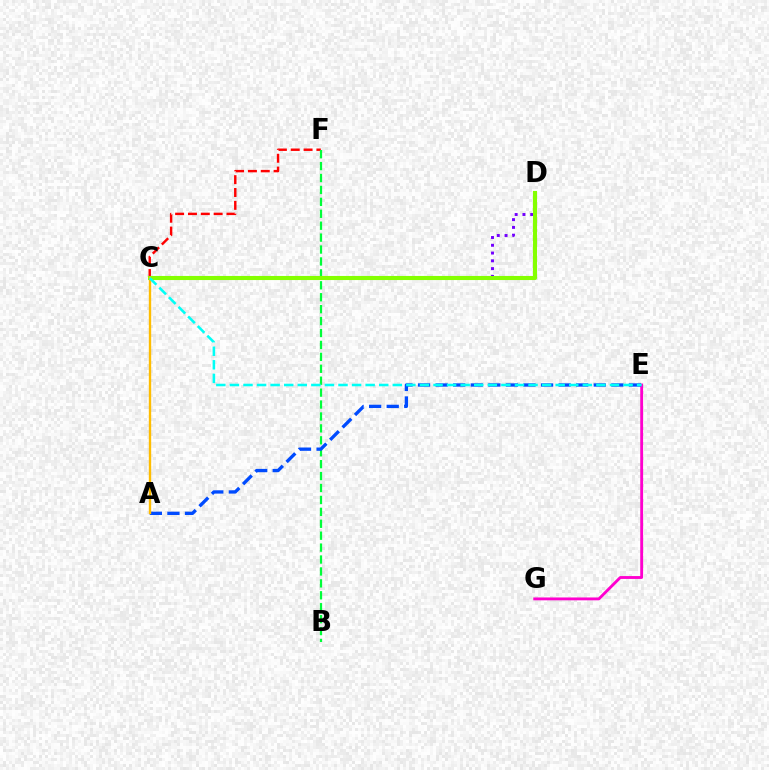{('C', 'D'): [{'color': '#7200ff', 'line_style': 'dotted', 'thickness': 2.11}, {'color': '#84ff00', 'line_style': 'solid', 'thickness': 2.95}], ('C', 'F'): [{'color': '#ff0000', 'line_style': 'dashed', 'thickness': 1.74}], ('B', 'F'): [{'color': '#00ff39', 'line_style': 'dashed', 'thickness': 1.62}], ('E', 'G'): [{'color': '#ff00cf', 'line_style': 'solid', 'thickness': 2.06}], ('A', 'E'): [{'color': '#004bff', 'line_style': 'dashed', 'thickness': 2.39}], ('A', 'C'): [{'color': '#ffbd00', 'line_style': 'solid', 'thickness': 1.7}], ('C', 'E'): [{'color': '#00fff6', 'line_style': 'dashed', 'thickness': 1.84}]}